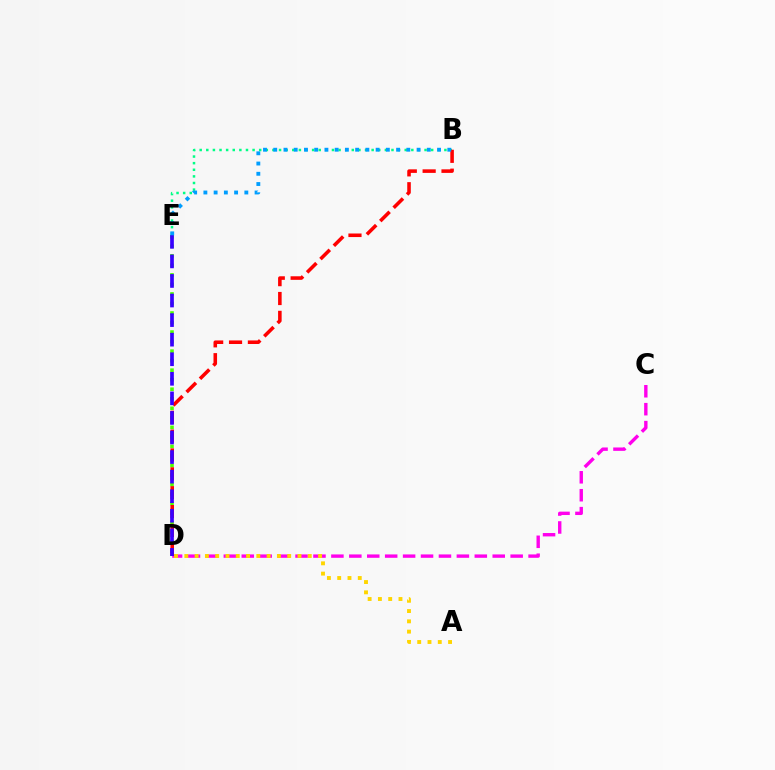{('C', 'D'): [{'color': '#ff00ed', 'line_style': 'dashed', 'thickness': 2.44}], ('A', 'D'): [{'color': '#ffd500', 'line_style': 'dotted', 'thickness': 2.79}], ('D', 'E'): [{'color': '#4fff00', 'line_style': 'dotted', 'thickness': 2.59}, {'color': '#3700ff', 'line_style': 'dashed', 'thickness': 2.66}], ('B', 'E'): [{'color': '#00ff86', 'line_style': 'dotted', 'thickness': 1.8}, {'color': '#009eff', 'line_style': 'dotted', 'thickness': 2.78}], ('B', 'D'): [{'color': '#ff0000', 'line_style': 'dashed', 'thickness': 2.56}]}